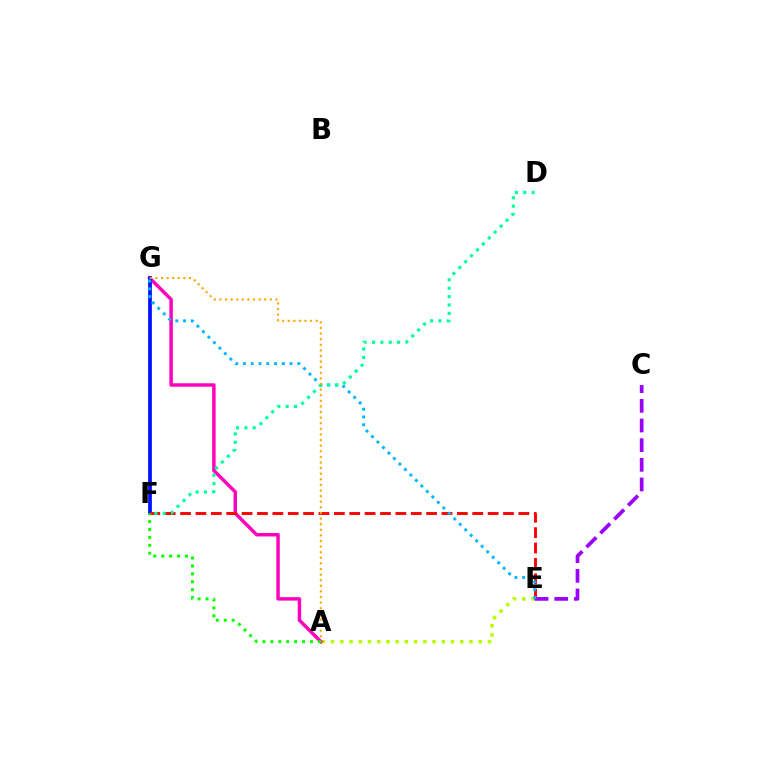{('A', 'E'): [{'color': '#b3ff00', 'line_style': 'dotted', 'thickness': 2.51}], ('A', 'G'): [{'color': '#ff00bd', 'line_style': 'solid', 'thickness': 2.49}, {'color': '#ffa500', 'line_style': 'dotted', 'thickness': 1.52}], ('F', 'G'): [{'color': '#0010ff', 'line_style': 'solid', 'thickness': 2.68}], ('E', 'F'): [{'color': '#ff0000', 'line_style': 'dashed', 'thickness': 2.09}], ('C', 'E'): [{'color': '#9b00ff', 'line_style': 'dashed', 'thickness': 2.67}], ('E', 'G'): [{'color': '#00b5ff', 'line_style': 'dotted', 'thickness': 2.11}], ('D', 'F'): [{'color': '#00ff9d', 'line_style': 'dotted', 'thickness': 2.27}], ('A', 'F'): [{'color': '#08ff00', 'line_style': 'dotted', 'thickness': 2.15}]}